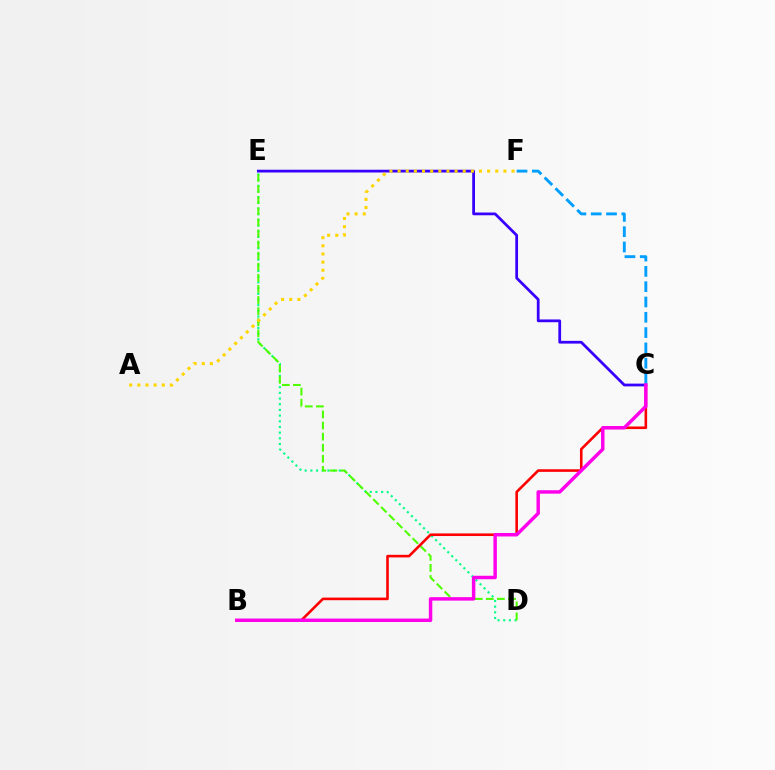{('D', 'E'): [{'color': '#00ff86', 'line_style': 'dotted', 'thickness': 1.54}, {'color': '#4fff00', 'line_style': 'dashed', 'thickness': 1.51}], ('B', 'C'): [{'color': '#ff0000', 'line_style': 'solid', 'thickness': 1.88}, {'color': '#ff00ed', 'line_style': 'solid', 'thickness': 2.49}], ('C', 'E'): [{'color': '#3700ff', 'line_style': 'solid', 'thickness': 1.99}], ('C', 'F'): [{'color': '#009eff', 'line_style': 'dashed', 'thickness': 2.08}], ('A', 'F'): [{'color': '#ffd500', 'line_style': 'dotted', 'thickness': 2.21}]}